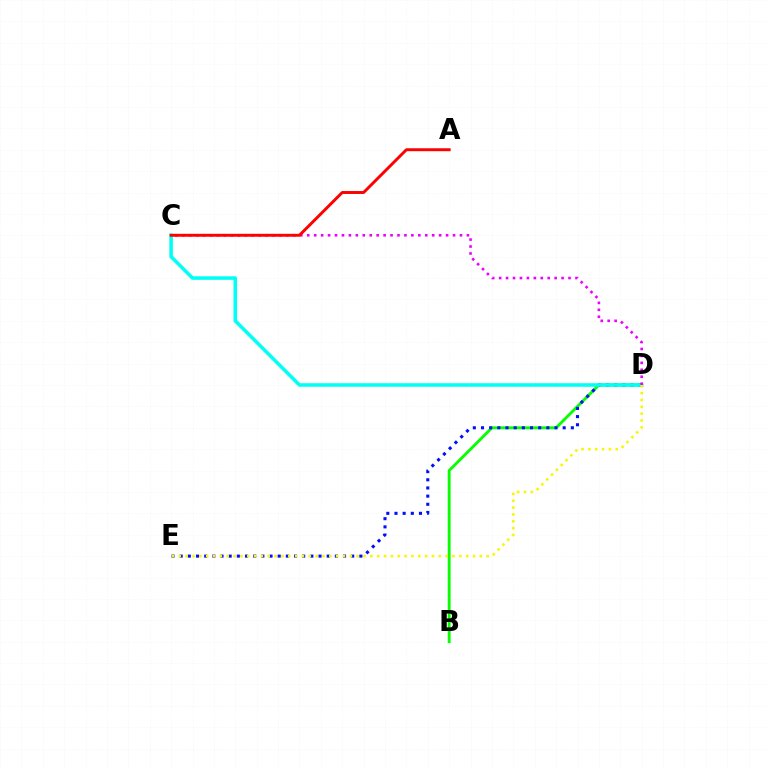{('B', 'D'): [{'color': '#08ff00', 'line_style': 'solid', 'thickness': 2.07}], ('D', 'E'): [{'color': '#0010ff', 'line_style': 'dotted', 'thickness': 2.22}, {'color': '#fcf500', 'line_style': 'dotted', 'thickness': 1.86}], ('C', 'D'): [{'color': '#00fff6', 'line_style': 'solid', 'thickness': 2.56}, {'color': '#ee00ff', 'line_style': 'dotted', 'thickness': 1.89}], ('A', 'C'): [{'color': '#ff0000', 'line_style': 'solid', 'thickness': 2.11}]}